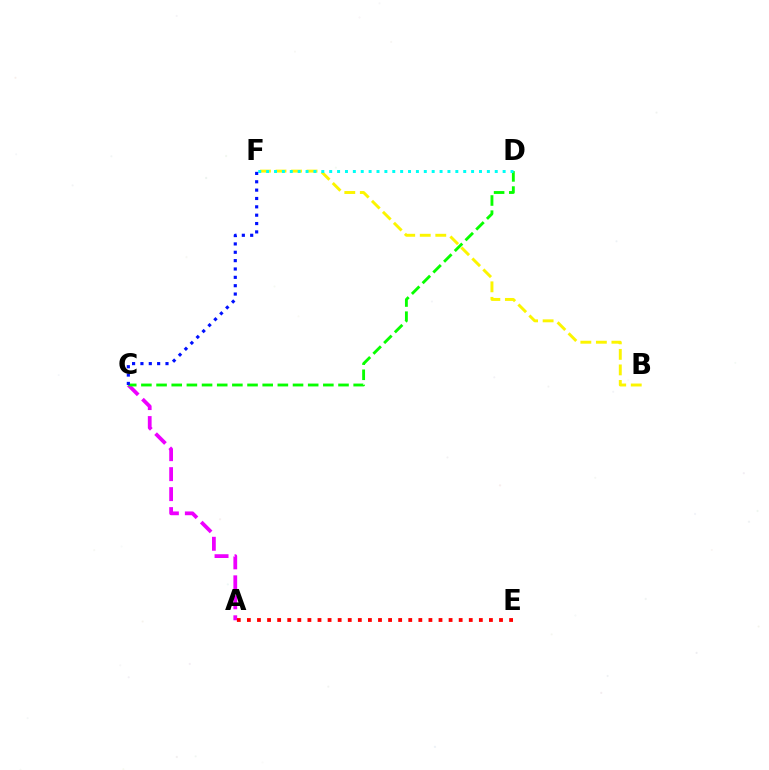{('A', 'C'): [{'color': '#ee00ff', 'line_style': 'dashed', 'thickness': 2.71}], ('C', 'D'): [{'color': '#08ff00', 'line_style': 'dashed', 'thickness': 2.06}], ('B', 'F'): [{'color': '#fcf500', 'line_style': 'dashed', 'thickness': 2.11}], ('D', 'F'): [{'color': '#00fff6', 'line_style': 'dotted', 'thickness': 2.14}], ('C', 'F'): [{'color': '#0010ff', 'line_style': 'dotted', 'thickness': 2.27}], ('A', 'E'): [{'color': '#ff0000', 'line_style': 'dotted', 'thickness': 2.74}]}